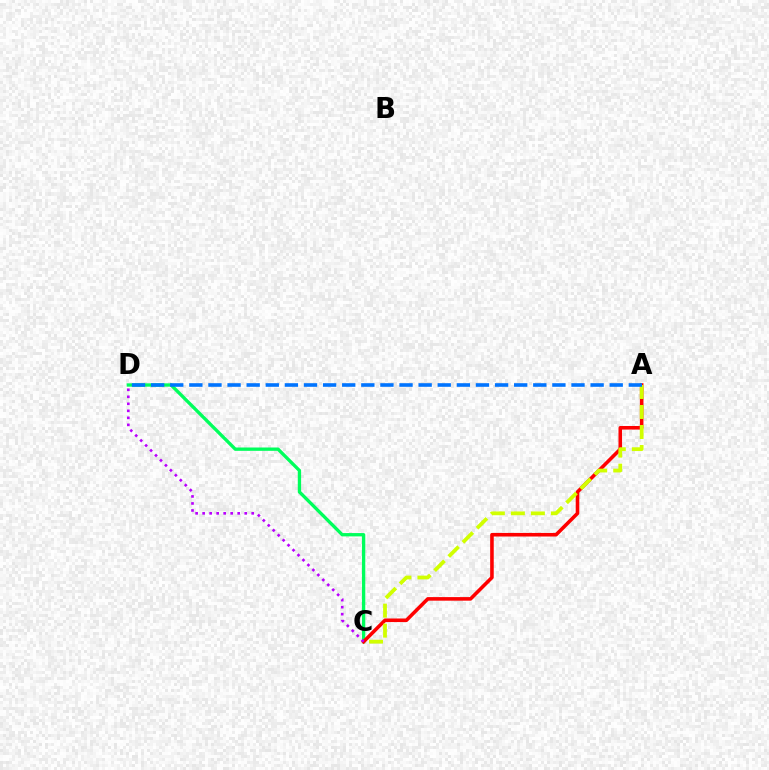{('C', 'D'): [{'color': '#00ff5c', 'line_style': 'solid', 'thickness': 2.4}, {'color': '#b900ff', 'line_style': 'dotted', 'thickness': 1.9}], ('A', 'C'): [{'color': '#ff0000', 'line_style': 'solid', 'thickness': 2.58}, {'color': '#d1ff00', 'line_style': 'dashed', 'thickness': 2.72}], ('A', 'D'): [{'color': '#0074ff', 'line_style': 'dashed', 'thickness': 2.6}]}